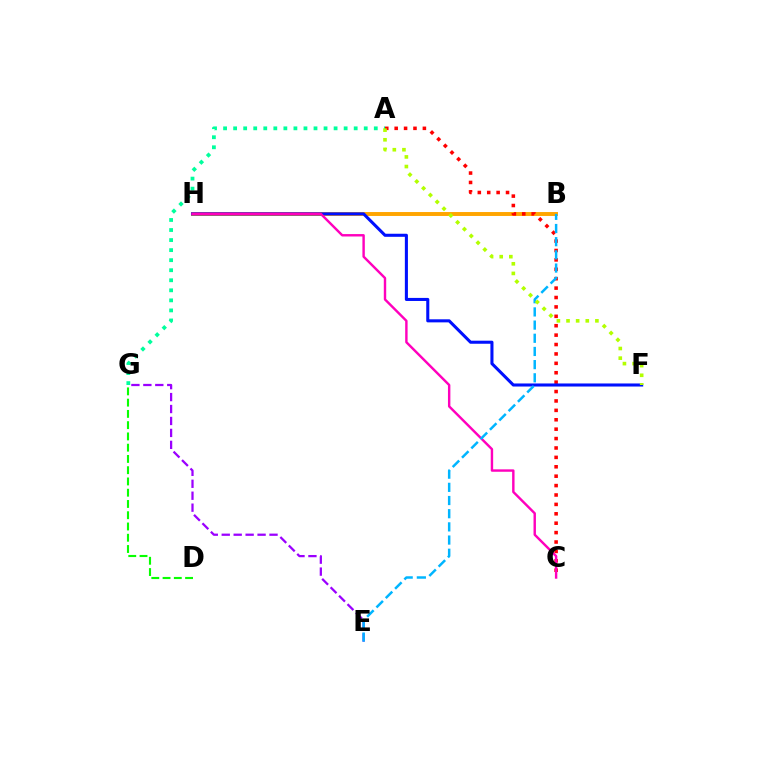{('A', 'G'): [{'color': '#00ff9d', 'line_style': 'dotted', 'thickness': 2.73}], ('B', 'H'): [{'color': '#ffa500', 'line_style': 'solid', 'thickness': 2.83}], ('D', 'G'): [{'color': '#08ff00', 'line_style': 'dashed', 'thickness': 1.53}], ('A', 'C'): [{'color': '#ff0000', 'line_style': 'dotted', 'thickness': 2.56}], ('E', 'G'): [{'color': '#9b00ff', 'line_style': 'dashed', 'thickness': 1.62}], ('F', 'H'): [{'color': '#0010ff', 'line_style': 'solid', 'thickness': 2.21}], ('C', 'H'): [{'color': '#ff00bd', 'line_style': 'solid', 'thickness': 1.74}], ('B', 'E'): [{'color': '#00b5ff', 'line_style': 'dashed', 'thickness': 1.79}], ('A', 'F'): [{'color': '#b3ff00', 'line_style': 'dotted', 'thickness': 2.62}]}